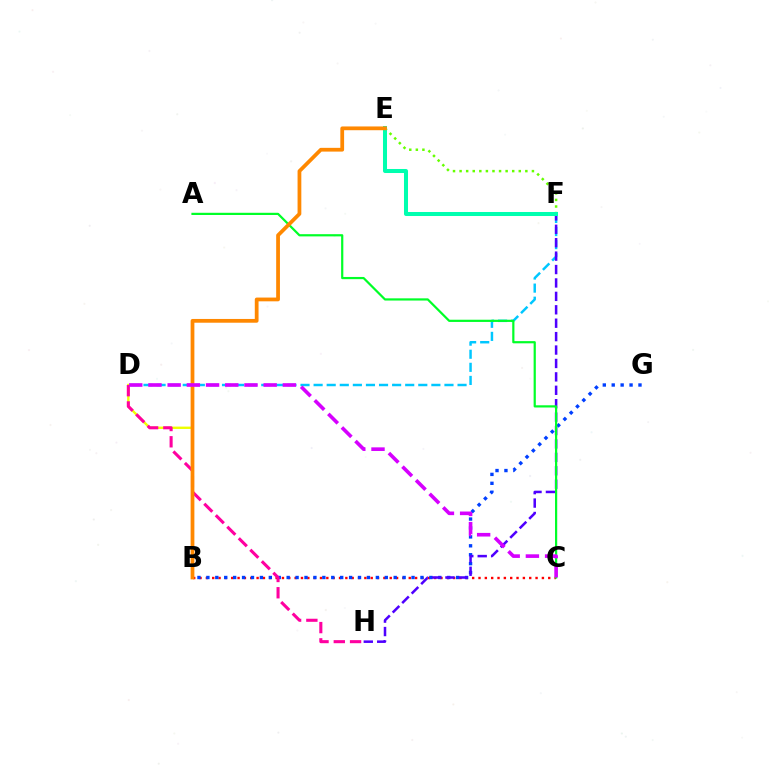{('B', 'C'): [{'color': '#ff0000', 'line_style': 'dotted', 'thickness': 1.72}], ('B', 'G'): [{'color': '#003fff', 'line_style': 'dotted', 'thickness': 2.42}], ('D', 'F'): [{'color': '#00c7ff', 'line_style': 'dashed', 'thickness': 1.78}], ('F', 'H'): [{'color': '#4f00ff', 'line_style': 'dashed', 'thickness': 1.82}], ('B', 'D'): [{'color': '#eeff00', 'line_style': 'solid', 'thickness': 1.71}], ('E', 'F'): [{'color': '#66ff00', 'line_style': 'dotted', 'thickness': 1.79}, {'color': '#00ffaf', 'line_style': 'solid', 'thickness': 2.9}], ('A', 'C'): [{'color': '#00ff27', 'line_style': 'solid', 'thickness': 1.59}], ('D', 'H'): [{'color': '#ff00a0', 'line_style': 'dashed', 'thickness': 2.21}], ('B', 'E'): [{'color': '#ff8800', 'line_style': 'solid', 'thickness': 2.71}], ('C', 'D'): [{'color': '#d600ff', 'line_style': 'dashed', 'thickness': 2.61}]}